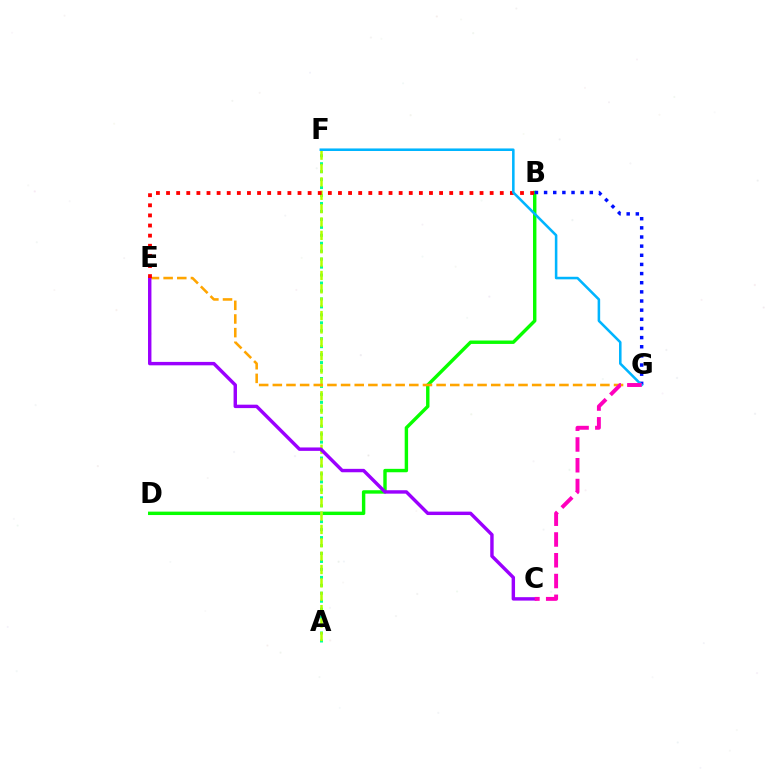{('B', 'D'): [{'color': '#08ff00', 'line_style': 'solid', 'thickness': 2.46}], ('A', 'F'): [{'color': '#00ff9d', 'line_style': 'dotted', 'thickness': 2.16}, {'color': '#b3ff00', 'line_style': 'dashed', 'thickness': 1.82}], ('E', 'G'): [{'color': '#ffa500', 'line_style': 'dashed', 'thickness': 1.85}], ('B', 'G'): [{'color': '#0010ff', 'line_style': 'dotted', 'thickness': 2.48}], ('C', 'E'): [{'color': '#9b00ff', 'line_style': 'solid', 'thickness': 2.46}], ('B', 'E'): [{'color': '#ff0000', 'line_style': 'dotted', 'thickness': 2.75}], ('F', 'G'): [{'color': '#00b5ff', 'line_style': 'solid', 'thickness': 1.84}], ('C', 'G'): [{'color': '#ff00bd', 'line_style': 'dashed', 'thickness': 2.82}]}